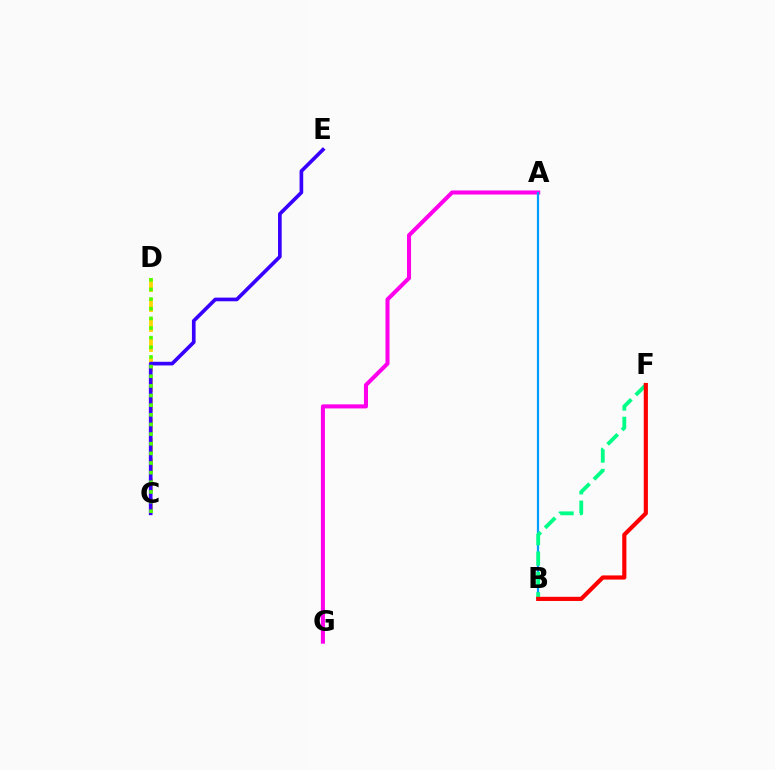{('A', 'G'): [{'color': '#ff00ed', 'line_style': 'solid', 'thickness': 2.92}], ('A', 'B'): [{'color': '#009eff', 'line_style': 'solid', 'thickness': 1.6}], ('B', 'F'): [{'color': '#00ff86', 'line_style': 'dashed', 'thickness': 2.76}, {'color': '#ff0000', 'line_style': 'solid', 'thickness': 3.0}], ('C', 'D'): [{'color': '#ffd500', 'line_style': 'dashed', 'thickness': 2.72}, {'color': '#4fff00', 'line_style': 'dotted', 'thickness': 2.62}], ('C', 'E'): [{'color': '#3700ff', 'line_style': 'solid', 'thickness': 2.63}]}